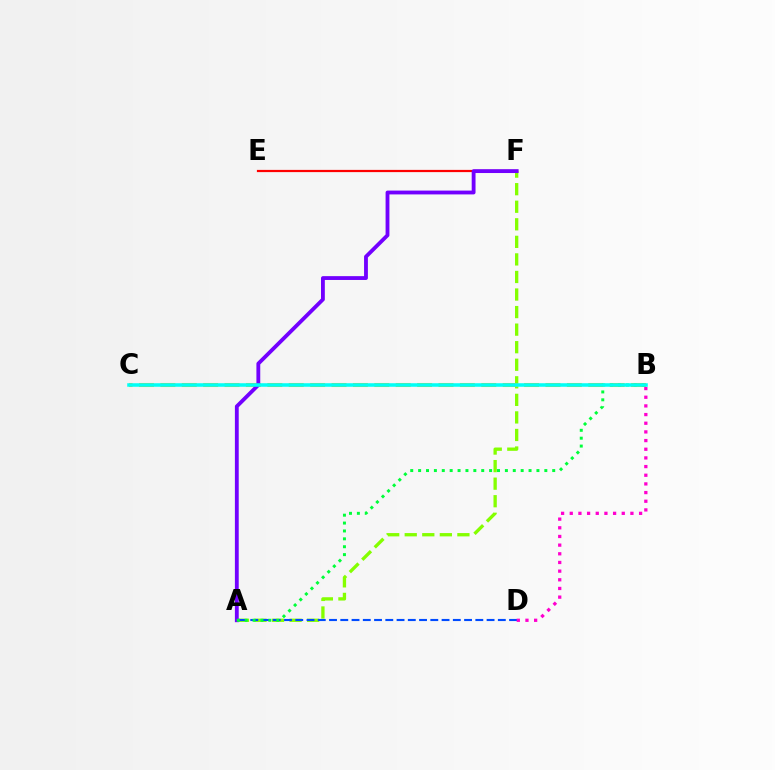{('A', 'F'): [{'color': '#84ff00', 'line_style': 'dashed', 'thickness': 2.38}, {'color': '#7200ff', 'line_style': 'solid', 'thickness': 2.76}], ('E', 'F'): [{'color': '#ff0000', 'line_style': 'solid', 'thickness': 1.6}], ('B', 'C'): [{'color': '#ffbd00', 'line_style': 'dashed', 'thickness': 2.91}, {'color': '#00fff6', 'line_style': 'solid', 'thickness': 2.55}], ('A', 'D'): [{'color': '#004bff', 'line_style': 'dashed', 'thickness': 1.53}], ('A', 'B'): [{'color': '#00ff39', 'line_style': 'dotted', 'thickness': 2.14}], ('B', 'D'): [{'color': '#ff00cf', 'line_style': 'dotted', 'thickness': 2.35}]}